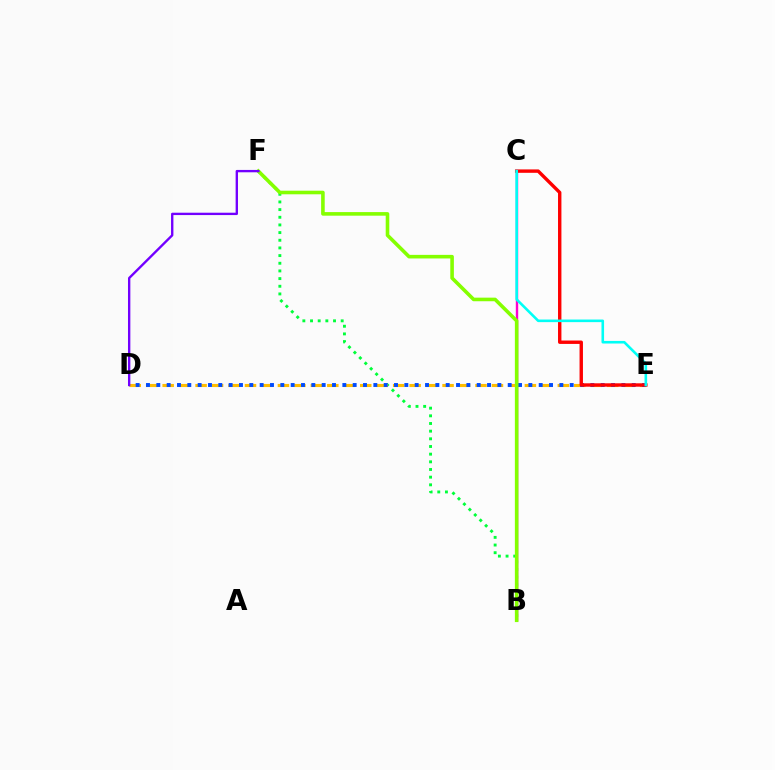{('B', 'F'): [{'color': '#00ff39', 'line_style': 'dotted', 'thickness': 2.08}, {'color': '#84ff00', 'line_style': 'solid', 'thickness': 2.59}], ('D', 'E'): [{'color': '#ffbd00', 'line_style': 'dashed', 'thickness': 2.24}, {'color': '#004bff', 'line_style': 'dotted', 'thickness': 2.81}], ('B', 'C'): [{'color': '#ff00cf', 'line_style': 'solid', 'thickness': 1.72}], ('D', 'F'): [{'color': '#7200ff', 'line_style': 'solid', 'thickness': 1.7}], ('C', 'E'): [{'color': '#ff0000', 'line_style': 'solid', 'thickness': 2.44}, {'color': '#00fff6', 'line_style': 'solid', 'thickness': 1.87}]}